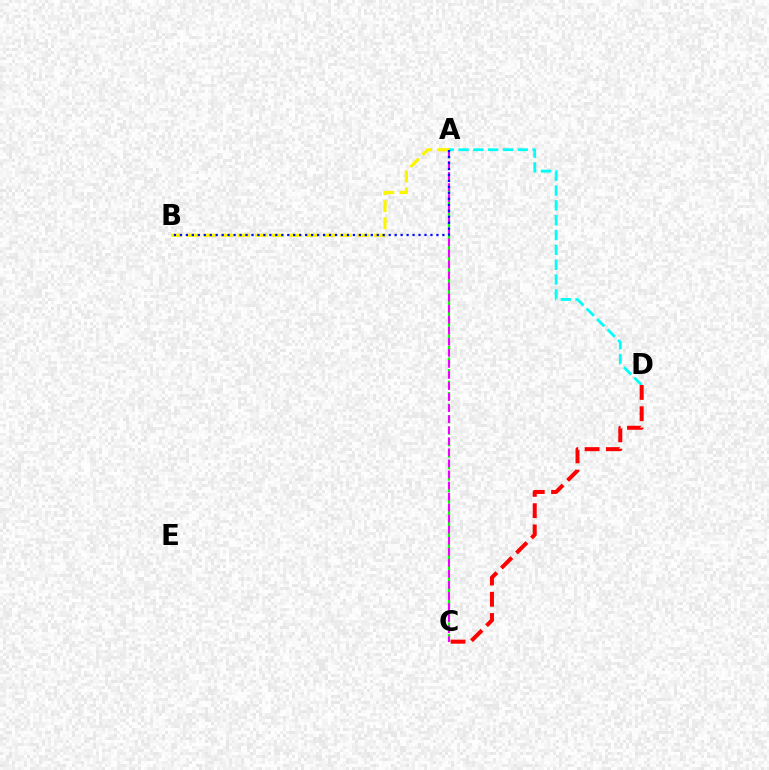{('A', 'D'): [{'color': '#00fff6', 'line_style': 'dashed', 'thickness': 2.01}], ('A', 'C'): [{'color': '#08ff00', 'line_style': 'dashed', 'thickness': 1.56}, {'color': '#ee00ff', 'line_style': 'dashed', 'thickness': 1.5}], ('C', 'D'): [{'color': '#ff0000', 'line_style': 'dashed', 'thickness': 2.89}], ('A', 'B'): [{'color': '#fcf500', 'line_style': 'dashed', 'thickness': 2.31}, {'color': '#0010ff', 'line_style': 'dotted', 'thickness': 1.62}]}